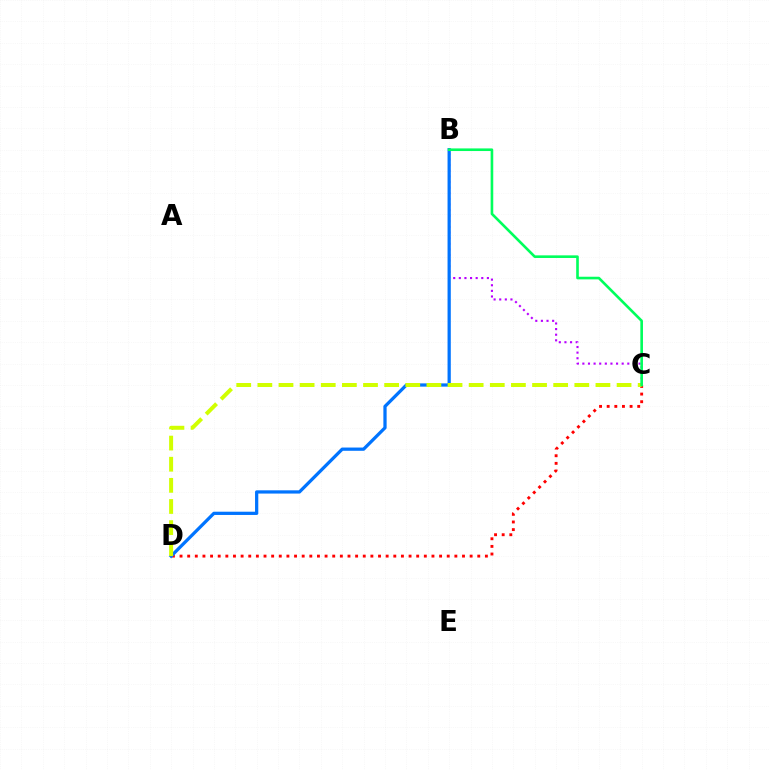{('B', 'C'): [{'color': '#b900ff', 'line_style': 'dotted', 'thickness': 1.53}, {'color': '#00ff5c', 'line_style': 'solid', 'thickness': 1.89}], ('C', 'D'): [{'color': '#ff0000', 'line_style': 'dotted', 'thickness': 2.07}, {'color': '#d1ff00', 'line_style': 'dashed', 'thickness': 2.87}], ('B', 'D'): [{'color': '#0074ff', 'line_style': 'solid', 'thickness': 2.34}]}